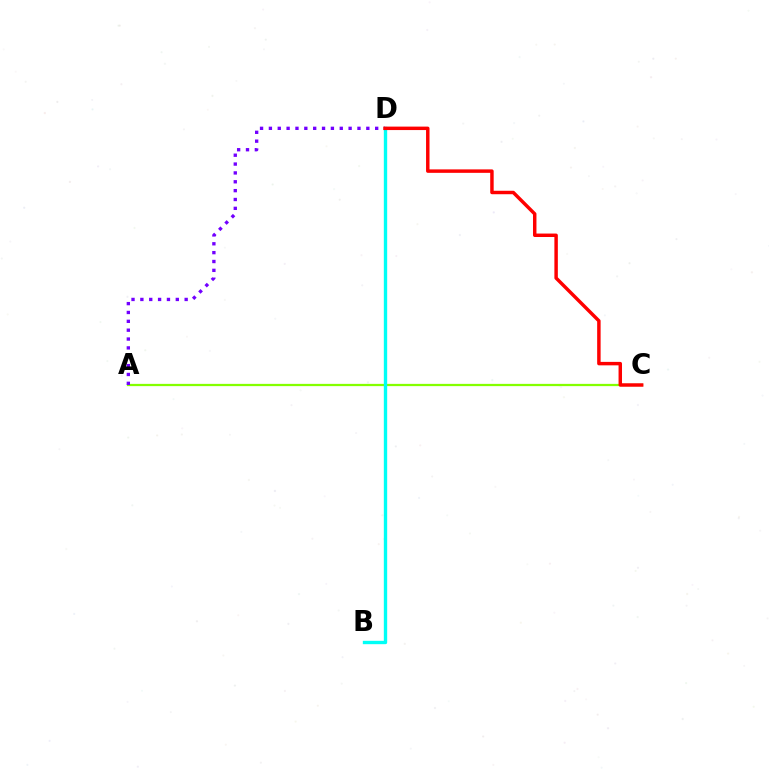{('A', 'C'): [{'color': '#84ff00', 'line_style': 'solid', 'thickness': 1.63}], ('B', 'D'): [{'color': '#00fff6', 'line_style': 'solid', 'thickness': 2.42}], ('A', 'D'): [{'color': '#7200ff', 'line_style': 'dotted', 'thickness': 2.41}], ('C', 'D'): [{'color': '#ff0000', 'line_style': 'solid', 'thickness': 2.49}]}